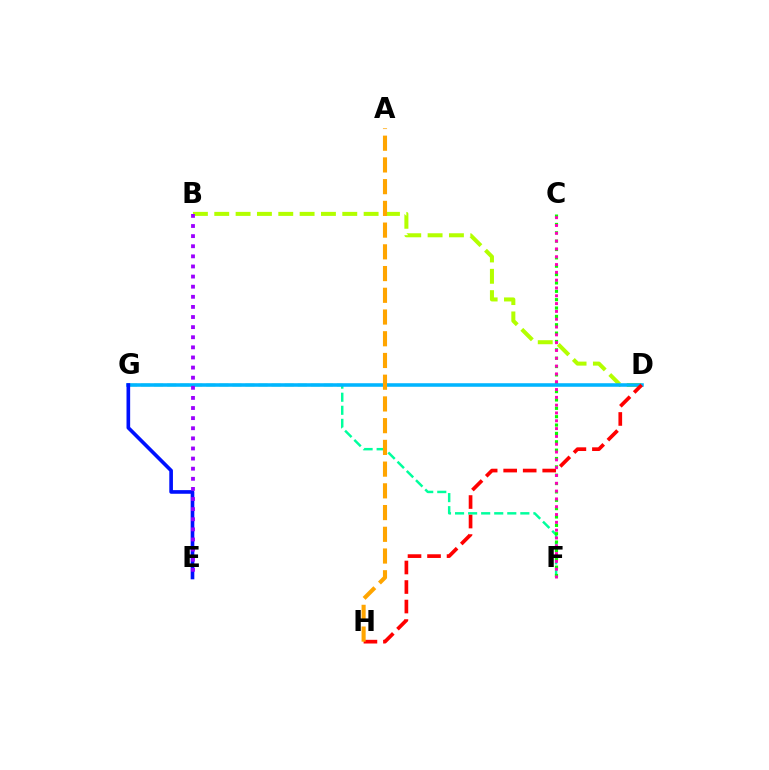{('B', 'D'): [{'color': '#b3ff00', 'line_style': 'dashed', 'thickness': 2.9}], ('F', 'G'): [{'color': '#00ff9d', 'line_style': 'dashed', 'thickness': 1.77}], ('C', 'F'): [{'color': '#08ff00', 'line_style': 'dotted', 'thickness': 2.27}, {'color': '#ff00bd', 'line_style': 'dotted', 'thickness': 2.12}], ('D', 'G'): [{'color': '#00b5ff', 'line_style': 'solid', 'thickness': 2.55}], ('D', 'H'): [{'color': '#ff0000', 'line_style': 'dashed', 'thickness': 2.65}], ('E', 'G'): [{'color': '#0010ff', 'line_style': 'solid', 'thickness': 2.62}], ('B', 'E'): [{'color': '#9b00ff', 'line_style': 'dotted', 'thickness': 2.75}], ('A', 'H'): [{'color': '#ffa500', 'line_style': 'dashed', 'thickness': 2.95}]}